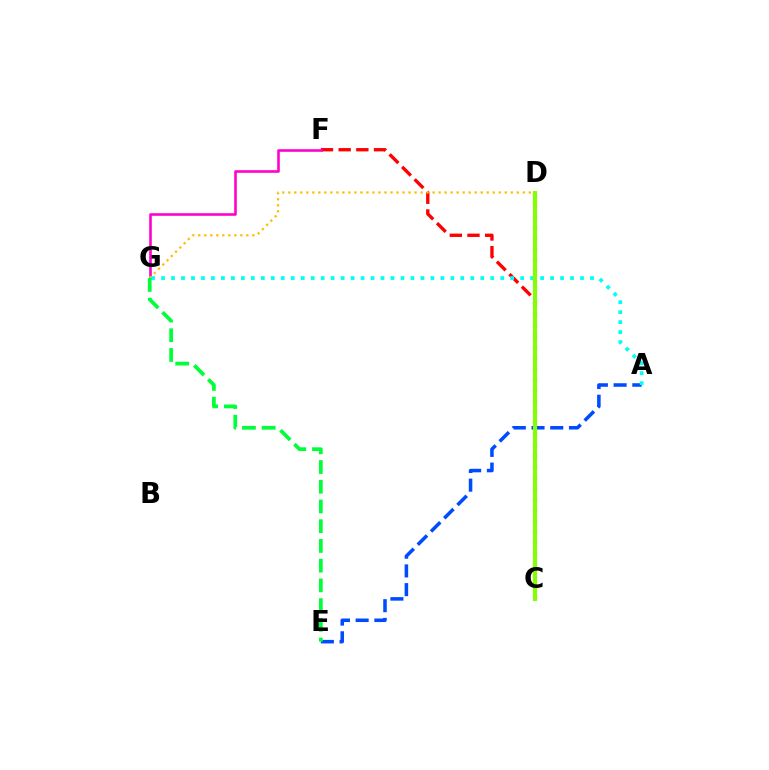{('C', 'F'): [{'color': '#ff0000', 'line_style': 'dashed', 'thickness': 2.4}], ('F', 'G'): [{'color': '#ff00cf', 'line_style': 'solid', 'thickness': 1.87}], ('C', 'D'): [{'color': '#7200ff', 'line_style': 'dotted', 'thickness': 2.95}, {'color': '#84ff00', 'line_style': 'solid', 'thickness': 2.93}], ('A', 'E'): [{'color': '#004bff', 'line_style': 'dashed', 'thickness': 2.54}], ('D', 'G'): [{'color': '#ffbd00', 'line_style': 'dotted', 'thickness': 1.63}], ('A', 'G'): [{'color': '#00fff6', 'line_style': 'dotted', 'thickness': 2.71}], ('E', 'G'): [{'color': '#00ff39', 'line_style': 'dashed', 'thickness': 2.68}]}